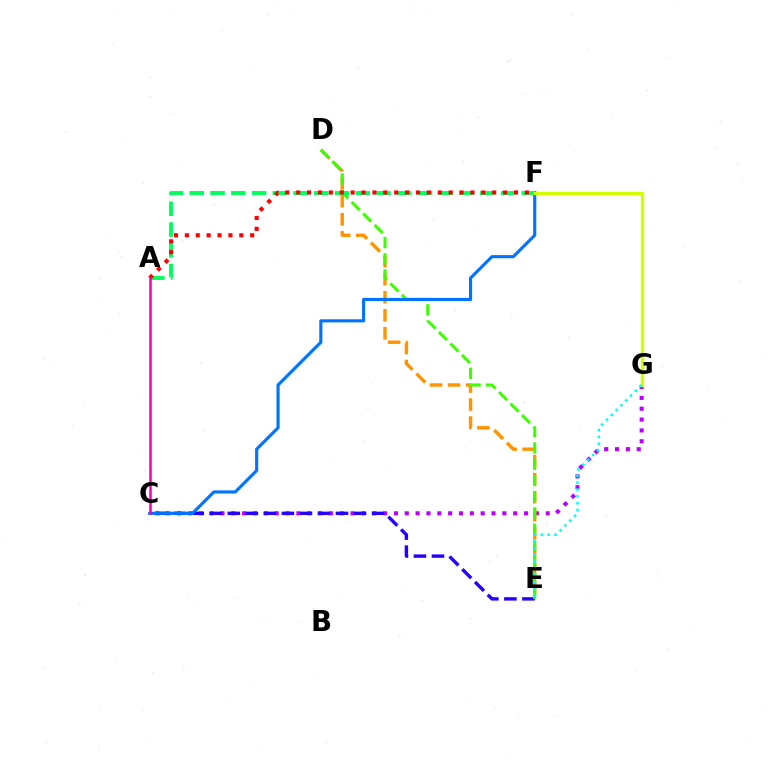{('C', 'G'): [{'color': '#b900ff', 'line_style': 'dotted', 'thickness': 2.95}], ('C', 'E'): [{'color': '#2500ff', 'line_style': 'dashed', 'thickness': 2.45}], ('D', 'E'): [{'color': '#ff9400', 'line_style': 'dashed', 'thickness': 2.45}, {'color': '#3dff00', 'line_style': 'dashed', 'thickness': 2.21}], ('C', 'F'): [{'color': '#0074ff', 'line_style': 'solid', 'thickness': 2.25}], ('A', 'F'): [{'color': '#00ff5c', 'line_style': 'dashed', 'thickness': 2.82}, {'color': '#ff0000', 'line_style': 'dotted', 'thickness': 2.96}], ('F', 'G'): [{'color': '#d1ff00', 'line_style': 'solid', 'thickness': 2.41}], ('A', 'C'): [{'color': '#ff00ac', 'line_style': 'solid', 'thickness': 1.81}], ('E', 'G'): [{'color': '#00fff6', 'line_style': 'dotted', 'thickness': 1.86}]}